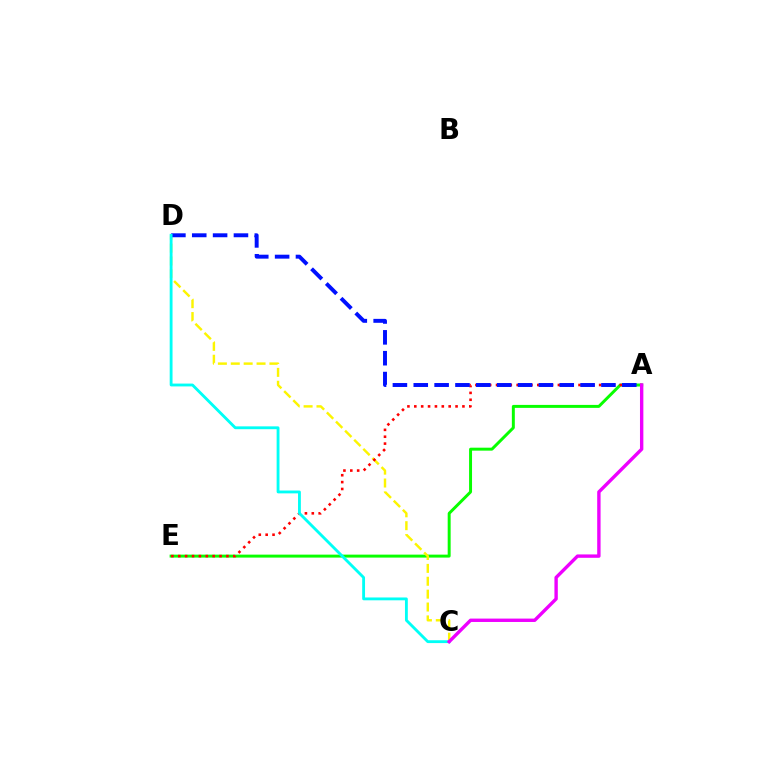{('A', 'E'): [{'color': '#08ff00', 'line_style': 'solid', 'thickness': 2.13}, {'color': '#ff0000', 'line_style': 'dotted', 'thickness': 1.87}], ('C', 'D'): [{'color': '#fcf500', 'line_style': 'dashed', 'thickness': 1.75}, {'color': '#00fff6', 'line_style': 'solid', 'thickness': 2.05}], ('A', 'D'): [{'color': '#0010ff', 'line_style': 'dashed', 'thickness': 2.83}], ('A', 'C'): [{'color': '#ee00ff', 'line_style': 'solid', 'thickness': 2.43}]}